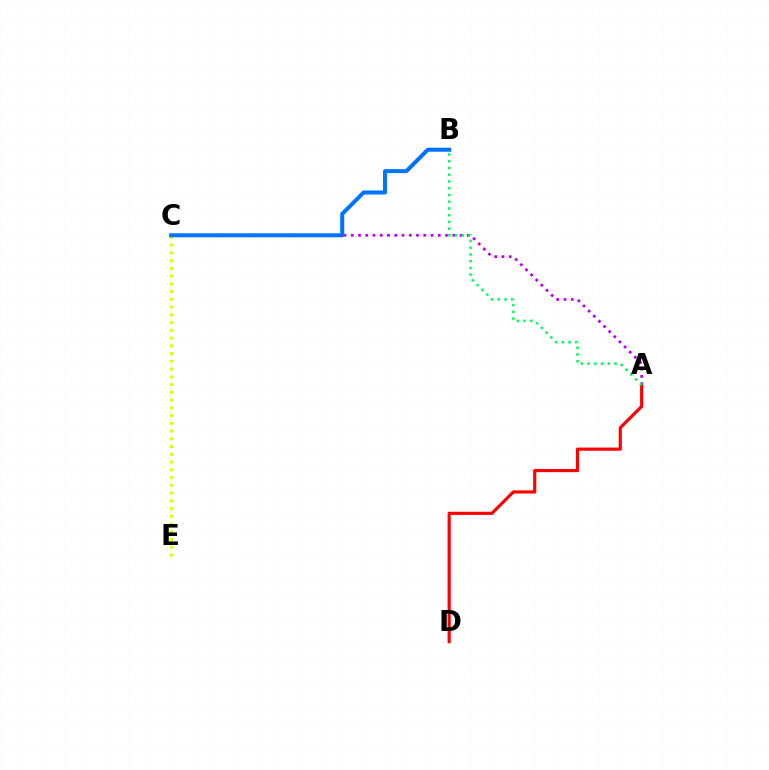{('C', 'E'): [{'color': '#d1ff00', 'line_style': 'dotted', 'thickness': 2.11}], ('A', 'C'): [{'color': '#b900ff', 'line_style': 'dotted', 'thickness': 1.97}], ('B', 'C'): [{'color': '#0074ff', 'line_style': 'solid', 'thickness': 2.89}], ('A', 'D'): [{'color': '#ff0000', 'line_style': 'solid', 'thickness': 2.28}], ('A', 'B'): [{'color': '#00ff5c', 'line_style': 'dotted', 'thickness': 1.83}]}